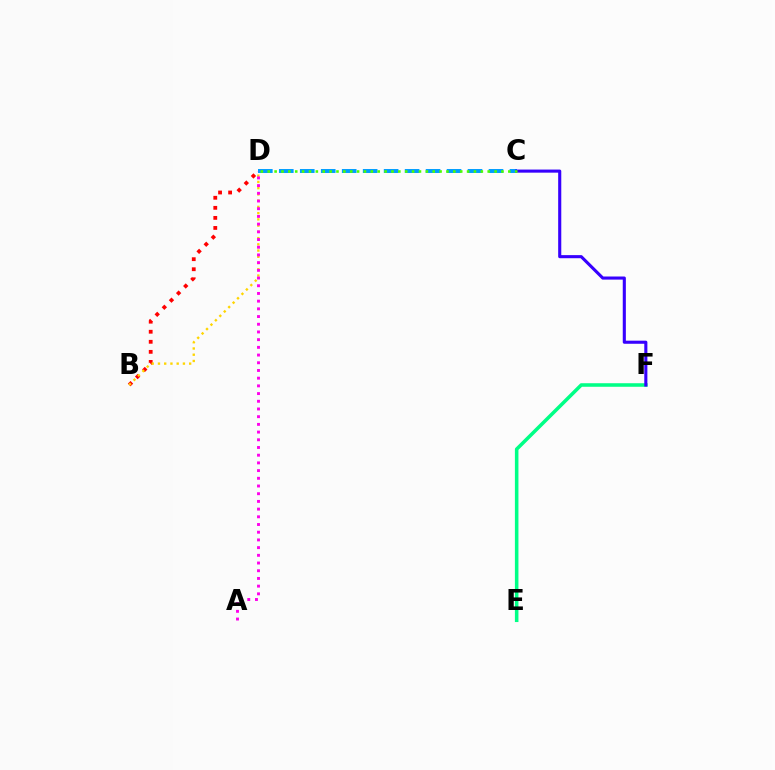{('C', 'D'): [{'color': '#009eff', 'line_style': 'dashed', 'thickness': 2.85}, {'color': '#4fff00', 'line_style': 'dotted', 'thickness': 1.87}], ('B', 'D'): [{'color': '#ff0000', 'line_style': 'dotted', 'thickness': 2.73}, {'color': '#ffd500', 'line_style': 'dotted', 'thickness': 1.7}], ('E', 'F'): [{'color': '#00ff86', 'line_style': 'solid', 'thickness': 2.55}], ('C', 'F'): [{'color': '#3700ff', 'line_style': 'solid', 'thickness': 2.23}], ('A', 'D'): [{'color': '#ff00ed', 'line_style': 'dotted', 'thickness': 2.09}]}